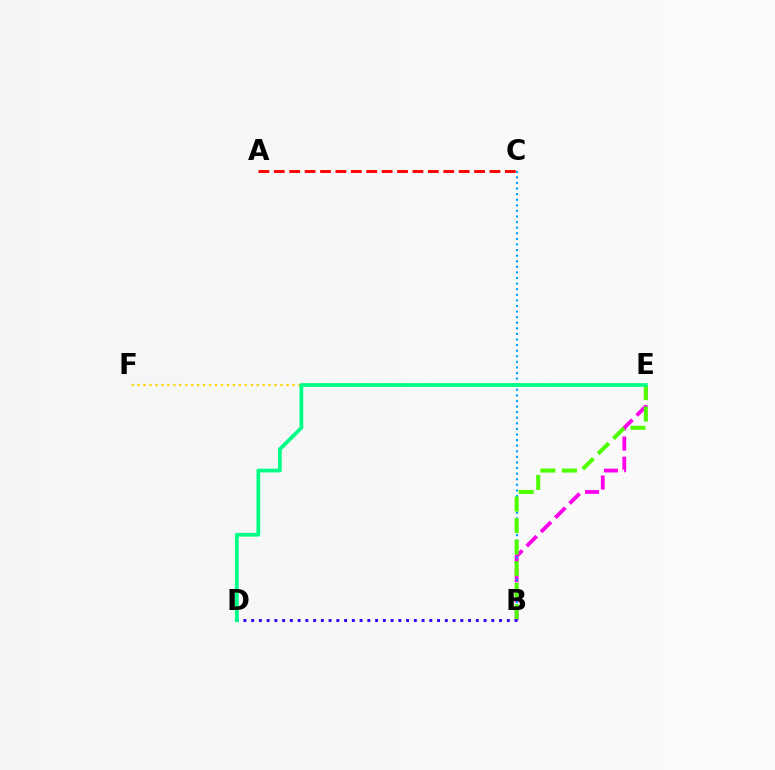{('B', 'E'): [{'color': '#ff00ed', 'line_style': 'dashed', 'thickness': 2.74}, {'color': '#4fff00', 'line_style': 'dashed', 'thickness': 2.93}], ('B', 'C'): [{'color': '#009eff', 'line_style': 'dotted', 'thickness': 1.52}], ('E', 'F'): [{'color': '#ffd500', 'line_style': 'dotted', 'thickness': 1.62}], ('B', 'D'): [{'color': '#3700ff', 'line_style': 'dotted', 'thickness': 2.1}], ('D', 'E'): [{'color': '#00ff86', 'line_style': 'solid', 'thickness': 2.7}], ('A', 'C'): [{'color': '#ff0000', 'line_style': 'dashed', 'thickness': 2.09}]}